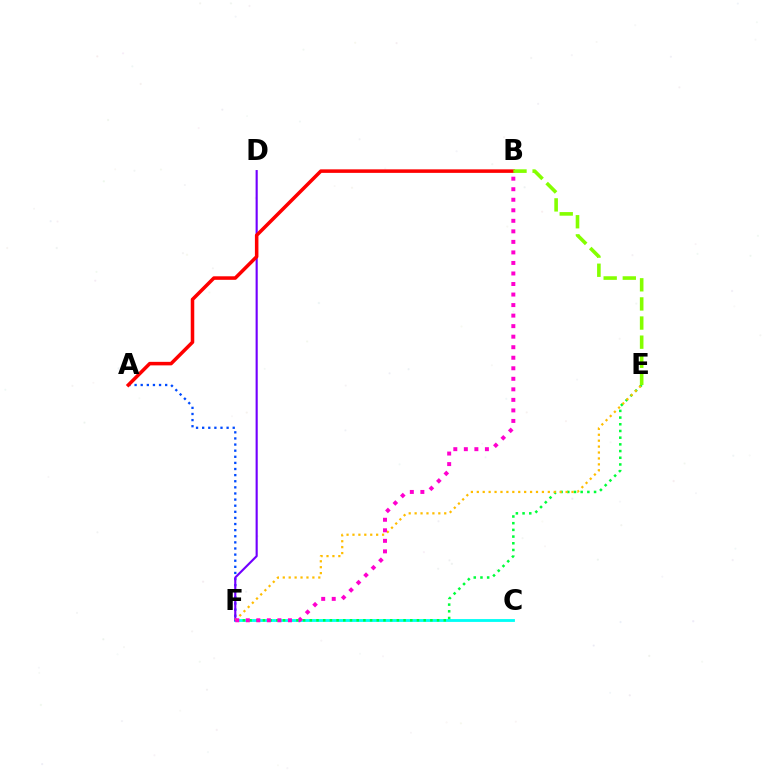{('C', 'F'): [{'color': '#00fff6', 'line_style': 'solid', 'thickness': 2.03}], ('E', 'F'): [{'color': '#00ff39', 'line_style': 'dotted', 'thickness': 1.82}, {'color': '#ffbd00', 'line_style': 'dotted', 'thickness': 1.61}], ('A', 'F'): [{'color': '#004bff', 'line_style': 'dotted', 'thickness': 1.66}], ('D', 'F'): [{'color': '#7200ff', 'line_style': 'solid', 'thickness': 1.54}], ('A', 'B'): [{'color': '#ff0000', 'line_style': 'solid', 'thickness': 2.54}], ('B', 'F'): [{'color': '#ff00cf', 'line_style': 'dotted', 'thickness': 2.86}], ('B', 'E'): [{'color': '#84ff00', 'line_style': 'dashed', 'thickness': 2.6}]}